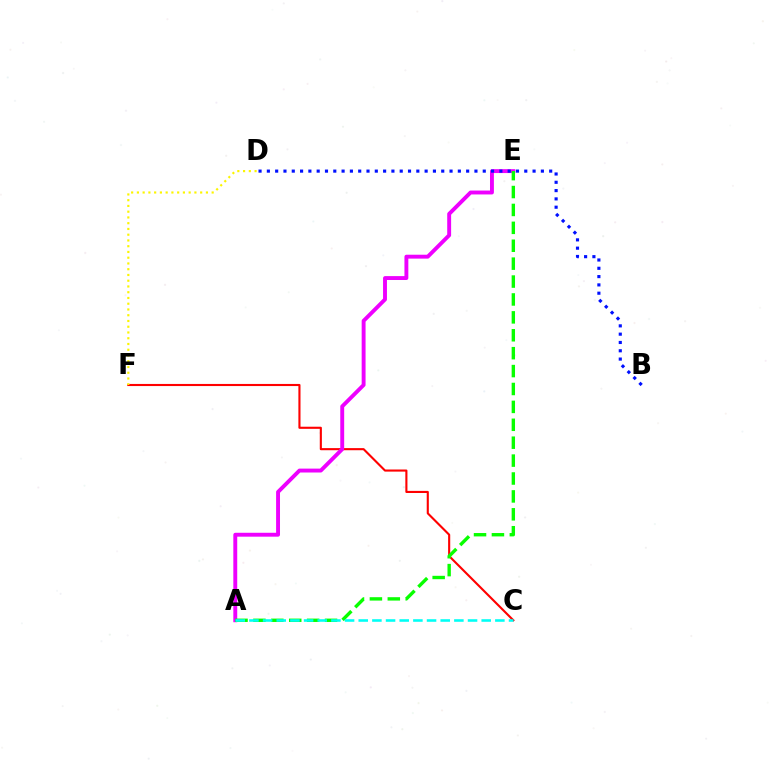{('C', 'F'): [{'color': '#ff0000', 'line_style': 'solid', 'thickness': 1.52}], ('A', 'E'): [{'color': '#ee00ff', 'line_style': 'solid', 'thickness': 2.81}, {'color': '#08ff00', 'line_style': 'dashed', 'thickness': 2.43}], ('B', 'D'): [{'color': '#0010ff', 'line_style': 'dotted', 'thickness': 2.26}], ('A', 'C'): [{'color': '#00fff6', 'line_style': 'dashed', 'thickness': 1.86}], ('D', 'F'): [{'color': '#fcf500', 'line_style': 'dotted', 'thickness': 1.56}]}